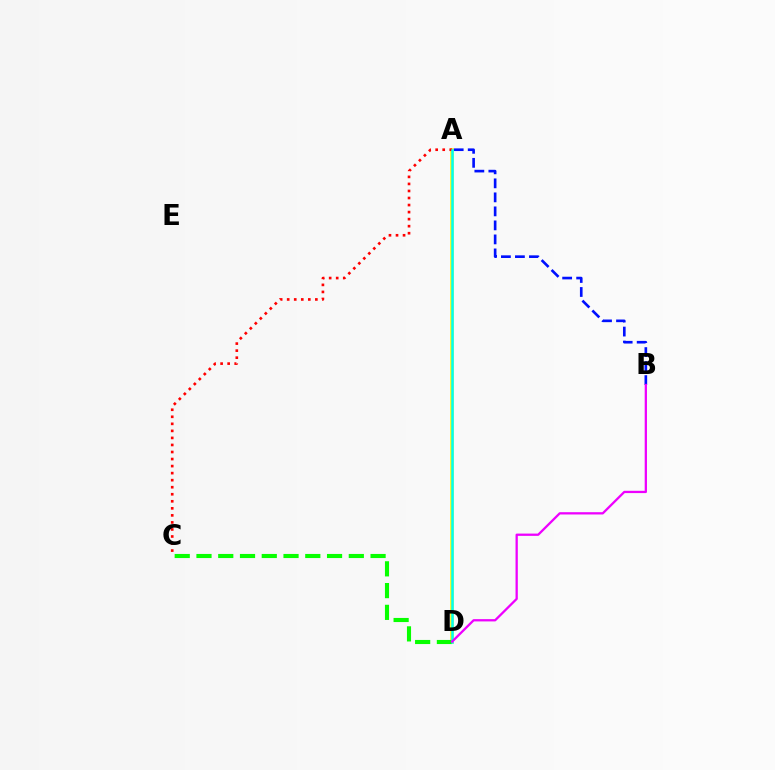{('A', 'D'): [{'color': '#fcf500', 'line_style': 'solid', 'thickness': 2.55}, {'color': '#00fff6', 'line_style': 'solid', 'thickness': 1.8}], ('A', 'C'): [{'color': '#ff0000', 'line_style': 'dotted', 'thickness': 1.91}], ('A', 'B'): [{'color': '#0010ff', 'line_style': 'dashed', 'thickness': 1.9}], ('C', 'D'): [{'color': '#08ff00', 'line_style': 'dashed', 'thickness': 2.96}], ('B', 'D'): [{'color': '#ee00ff', 'line_style': 'solid', 'thickness': 1.64}]}